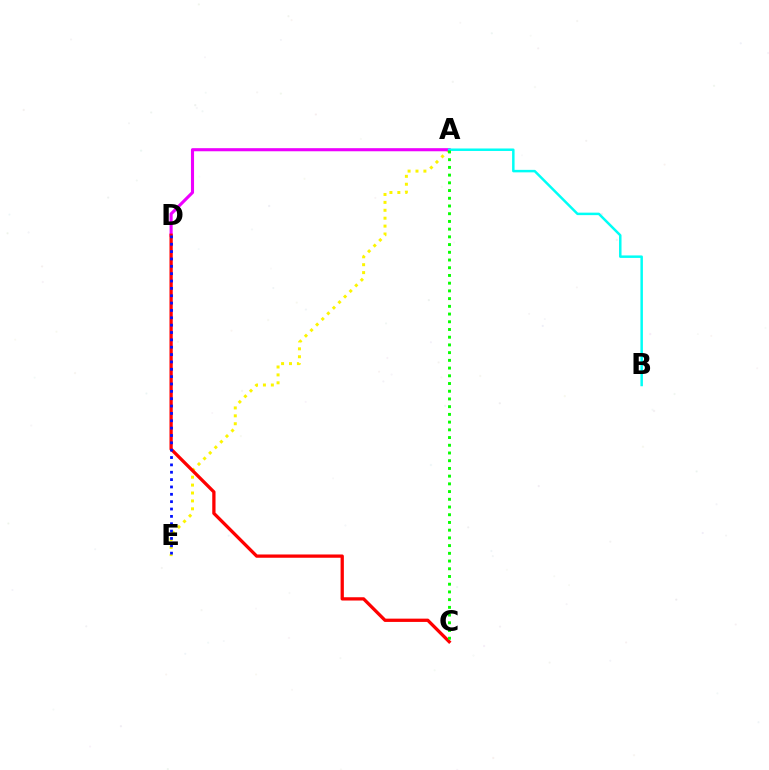{('A', 'E'): [{'color': '#fcf500', 'line_style': 'dotted', 'thickness': 2.15}], ('A', 'D'): [{'color': '#ee00ff', 'line_style': 'solid', 'thickness': 2.23}], ('C', 'D'): [{'color': '#ff0000', 'line_style': 'solid', 'thickness': 2.36}], ('D', 'E'): [{'color': '#0010ff', 'line_style': 'dotted', 'thickness': 2.0}], ('A', 'B'): [{'color': '#00fff6', 'line_style': 'solid', 'thickness': 1.79}], ('A', 'C'): [{'color': '#08ff00', 'line_style': 'dotted', 'thickness': 2.1}]}